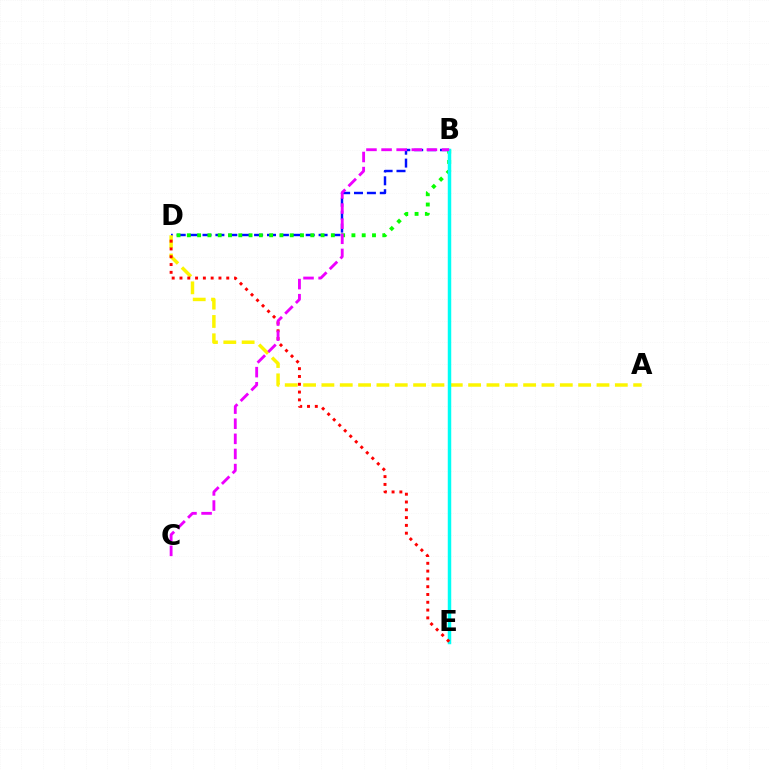{('B', 'D'): [{'color': '#0010ff', 'line_style': 'dashed', 'thickness': 1.75}, {'color': '#08ff00', 'line_style': 'dotted', 'thickness': 2.79}], ('A', 'D'): [{'color': '#fcf500', 'line_style': 'dashed', 'thickness': 2.49}], ('B', 'E'): [{'color': '#00fff6', 'line_style': 'solid', 'thickness': 2.49}], ('D', 'E'): [{'color': '#ff0000', 'line_style': 'dotted', 'thickness': 2.12}], ('B', 'C'): [{'color': '#ee00ff', 'line_style': 'dashed', 'thickness': 2.05}]}